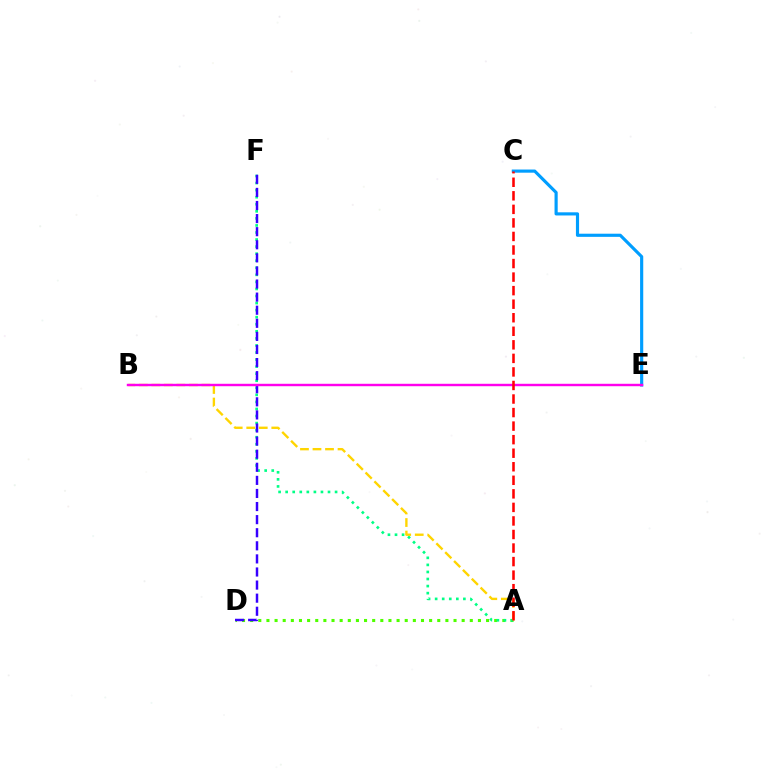{('C', 'E'): [{'color': '#009eff', 'line_style': 'solid', 'thickness': 2.27}], ('A', 'D'): [{'color': '#4fff00', 'line_style': 'dotted', 'thickness': 2.21}], ('A', 'F'): [{'color': '#00ff86', 'line_style': 'dotted', 'thickness': 1.92}], ('D', 'F'): [{'color': '#3700ff', 'line_style': 'dashed', 'thickness': 1.78}], ('A', 'B'): [{'color': '#ffd500', 'line_style': 'dashed', 'thickness': 1.7}], ('B', 'E'): [{'color': '#ff00ed', 'line_style': 'solid', 'thickness': 1.75}], ('A', 'C'): [{'color': '#ff0000', 'line_style': 'dashed', 'thickness': 1.84}]}